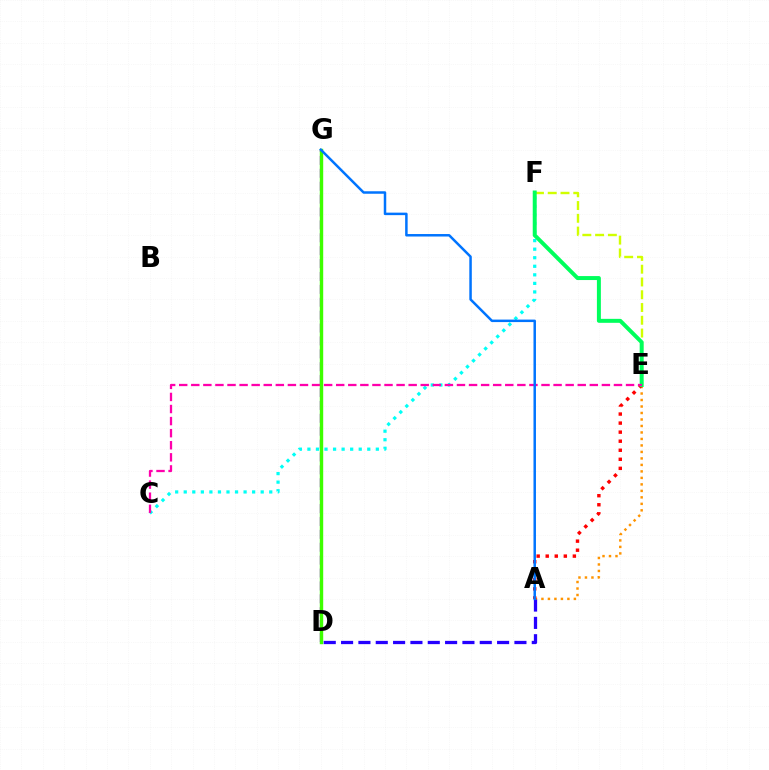{('A', 'E'): [{'color': '#ff9400', 'line_style': 'dotted', 'thickness': 1.76}, {'color': '#ff0000', 'line_style': 'dotted', 'thickness': 2.46}], ('C', 'F'): [{'color': '#00fff6', 'line_style': 'dotted', 'thickness': 2.32}], ('E', 'F'): [{'color': '#d1ff00', 'line_style': 'dashed', 'thickness': 1.73}, {'color': '#00ff5c', 'line_style': 'solid', 'thickness': 2.86}], ('D', 'G'): [{'color': '#b900ff', 'line_style': 'dashed', 'thickness': 1.75}, {'color': '#3dff00', 'line_style': 'solid', 'thickness': 2.45}], ('C', 'E'): [{'color': '#ff00ac', 'line_style': 'dashed', 'thickness': 1.64}], ('A', 'D'): [{'color': '#2500ff', 'line_style': 'dashed', 'thickness': 2.36}], ('A', 'G'): [{'color': '#0074ff', 'line_style': 'solid', 'thickness': 1.79}]}